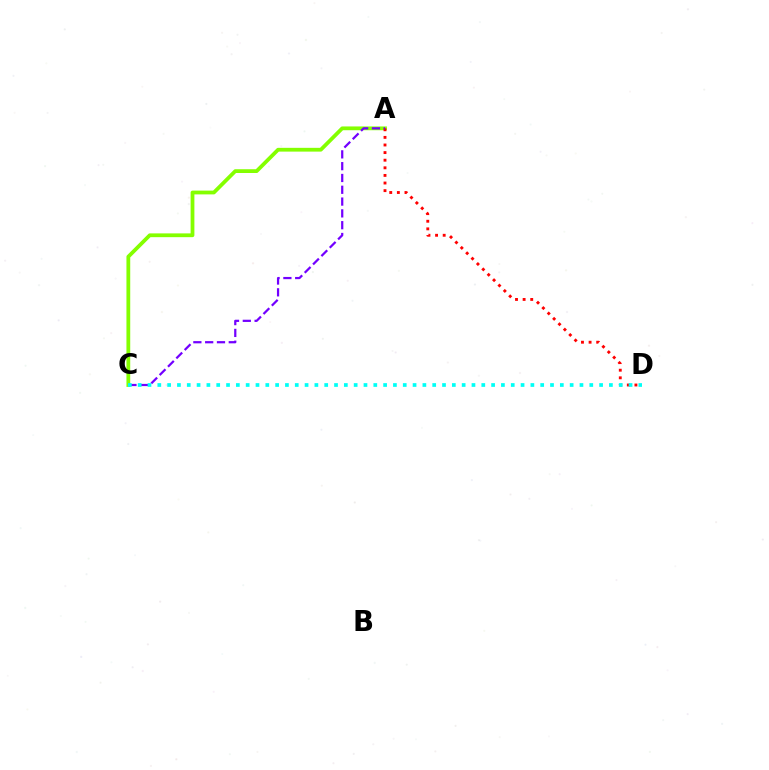{('A', 'C'): [{'color': '#84ff00', 'line_style': 'solid', 'thickness': 2.72}, {'color': '#7200ff', 'line_style': 'dashed', 'thickness': 1.6}], ('A', 'D'): [{'color': '#ff0000', 'line_style': 'dotted', 'thickness': 2.07}], ('C', 'D'): [{'color': '#00fff6', 'line_style': 'dotted', 'thickness': 2.67}]}